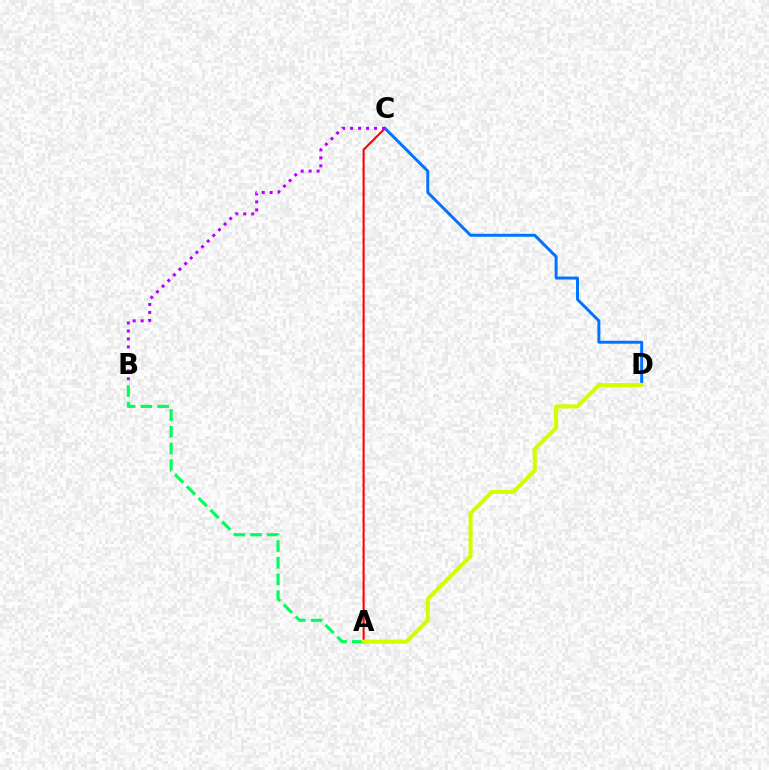{('A', 'C'): [{'color': '#ff0000', 'line_style': 'solid', 'thickness': 1.51}], ('C', 'D'): [{'color': '#0074ff', 'line_style': 'solid', 'thickness': 2.13}], ('A', 'B'): [{'color': '#00ff5c', 'line_style': 'dashed', 'thickness': 2.27}], ('B', 'C'): [{'color': '#b900ff', 'line_style': 'dotted', 'thickness': 2.17}], ('A', 'D'): [{'color': '#d1ff00', 'line_style': 'solid', 'thickness': 2.94}]}